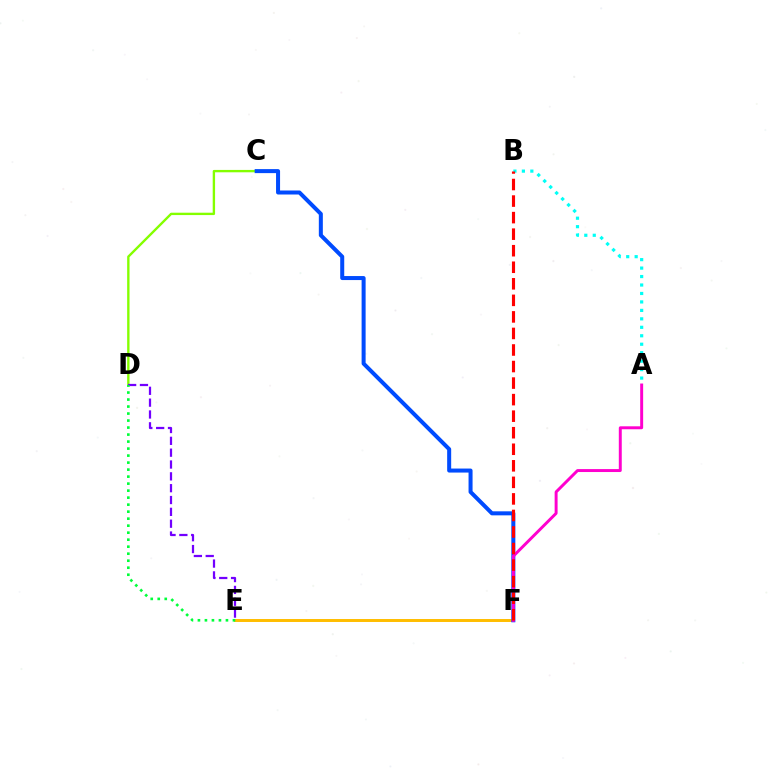{('E', 'F'): [{'color': '#ffbd00', 'line_style': 'solid', 'thickness': 2.13}], ('C', 'D'): [{'color': '#84ff00', 'line_style': 'solid', 'thickness': 1.7}], ('D', 'E'): [{'color': '#7200ff', 'line_style': 'dashed', 'thickness': 1.61}, {'color': '#00ff39', 'line_style': 'dotted', 'thickness': 1.9}], ('A', 'B'): [{'color': '#00fff6', 'line_style': 'dotted', 'thickness': 2.3}], ('C', 'F'): [{'color': '#004bff', 'line_style': 'solid', 'thickness': 2.89}], ('A', 'F'): [{'color': '#ff00cf', 'line_style': 'solid', 'thickness': 2.12}], ('B', 'F'): [{'color': '#ff0000', 'line_style': 'dashed', 'thickness': 2.25}]}